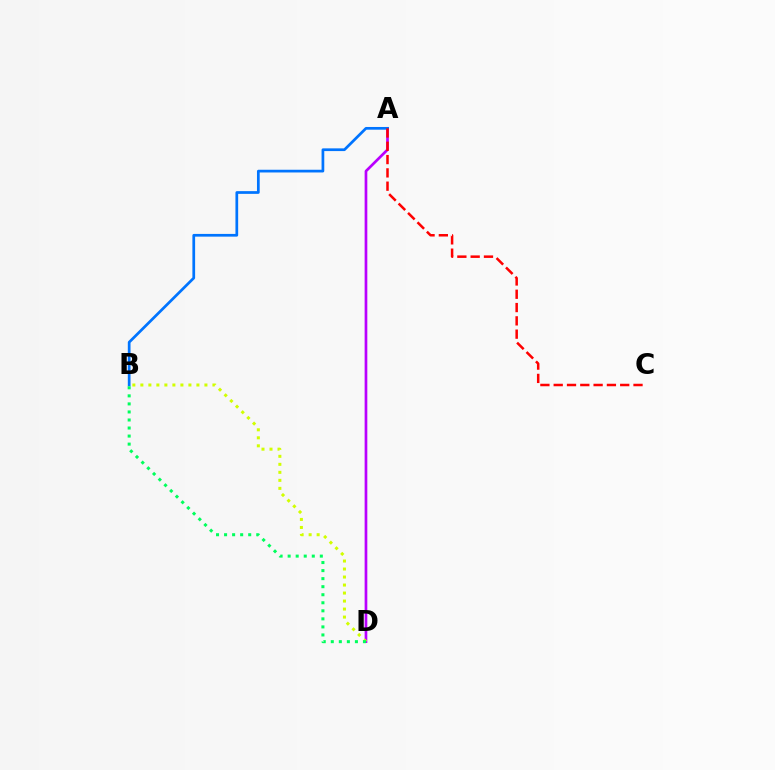{('A', 'D'): [{'color': '#b900ff', 'line_style': 'solid', 'thickness': 1.94}], ('A', 'B'): [{'color': '#0074ff', 'line_style': 'solid', 'thickness': 1.96}], ('B', 'D'): [{'color': '#d1ff00', 'line_style': 'dotted', 'thickness': 2.18}, {'color': '#00ff5c', 'line_style': 'dotted', 'thickness': 2.19}], ('A', 'C'): [{'color': '#ff0000', 'line_style': 'dashed', 'thickness': 1.81}]}